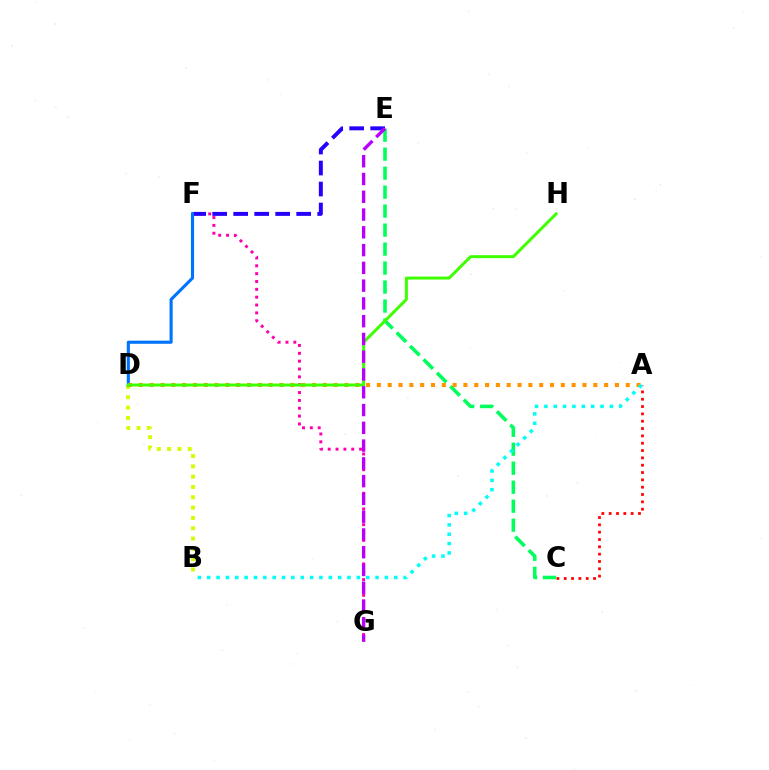{('C', 'E'): [{'color': '#00ff5c', 'line_style': 'dashed', 'thickness': 2.58}], ('F', 'G'): [{'color': '#ff00ac', 'line_style': 'dotted', 'thickness': 2.13}], ('E', 'F'): [{'color': '#2500ff', 'line_style': 'dashed', 'thickness': 2.85}], ('A', 'C'): [{'color': '#ff0000', 'line_style': 'dotted', 'thickness': 1.99}], ('B', 'D'): [{'color': '#d1ff00', 'line_style': 'dotted', 'thickness': 2.8}], ('D', 'F'): [{'color': '#0074ff', 'line_style': 'solid', 'thickness': 2.24}], ('A', 'D'): [{'color': '#ff9400', 'line_style': 'dotted', 'thickness': 2.94}], ('A', 'B'): [{'color': '#00fff6', 'line_style': 'dotted', 'thickness': 2.54}], ('D', 'H'): [{'color': '#3dff00', 'line_style': 'solid', 'thickness': 2.14}], ('E', 'G'): [{'color': '#b900ff', 'line_style': 'dashed', 'thickness': 2.41}]}